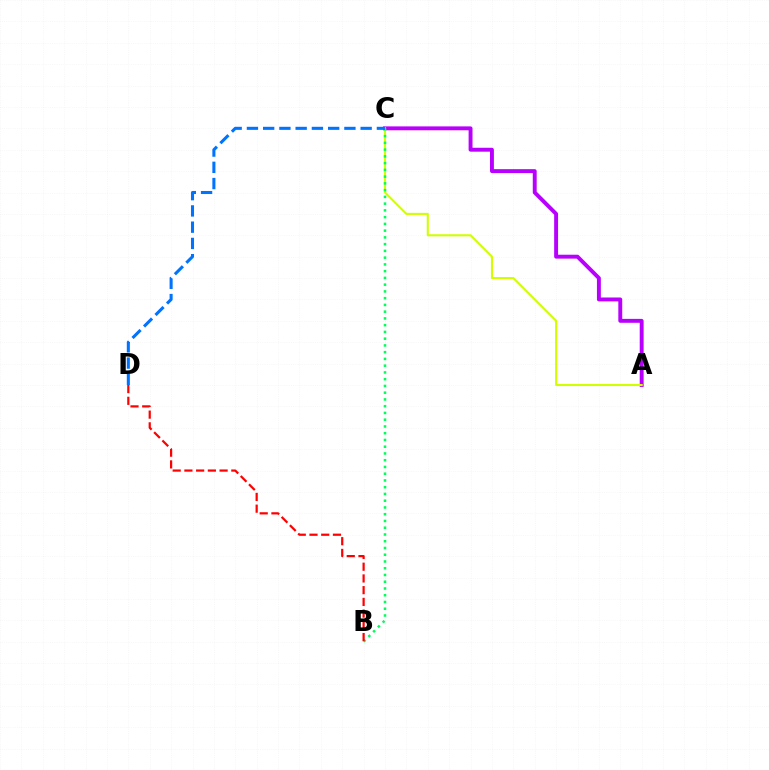{('A', 'C'): [{'color': '#b900ff', 'line_style': 'solid', 'thickness': 2.81}, {'color': '#d1ff00', 'line_style': 'solid', 'thickness': 1.5}], ('B', 'C'): [{'color': '#00ff5c', 'line_style': 'dotted', 'thickness': 1.83}], ('C', 'D'): [{'color': '#0074ff', 'line_style': 'dashed', 'thickness': 2.21}], ('B', 'D'): [{'color': '#ff0000', 'line_style': 'dashed', 'thickness': 1.59}]}